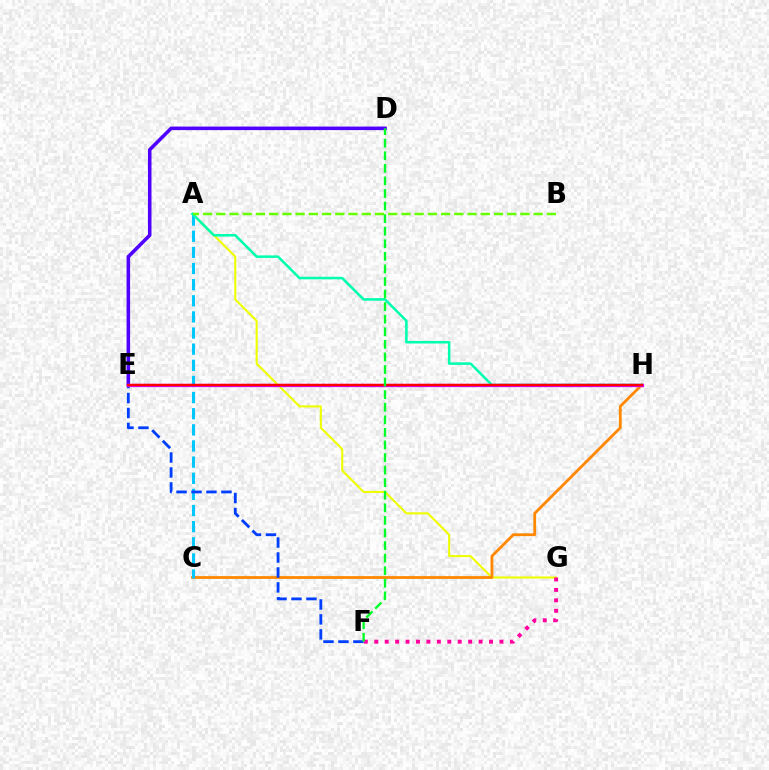{('A', 'G'): [{'color': '#eeff00', 'line_style': 'solid', 'thickness': 1.5}], ('D', 'E'): [{'color': '#4f00ff', 'line_style': 'solid', 'thickness': 2.55}], ('C', 'H'): [{'color': '#ff8800', 'line_style': 'solid', 'thickness': 2.01}], ('A', 'C'): [{'color': '#00c7ff', 'line_style': 'dashed', 'thickness': 2.19}], ('E', 'F'): [{'color': '#003fff', 'line_style': 'dashed', 'thickness': 2.03}], ('A', 'H'): [{'color': '#00ffaf', 'line_style': 'solid', 'thickness': 1.83}], ('E', 'H'): [{'color': '#d600ff', 'line_style': 'solid', 'thickness': 2.37}, {'color': '#ff0000', 'line_style': 'solid', 'thickness': 1.69}], ('A', 'B'): [{'color': '#66ff00', 'line_style': 'dashed', 'thickness': 1.8}], ('F', 'G'): [{'color': '#ff00a0', 'line_style': 'dotted', 'thickness': 2.83}], ('D', 'F'): [{'color': '#00ff27', 'line_style': 'dashed', 'thickness': 1.71}]}